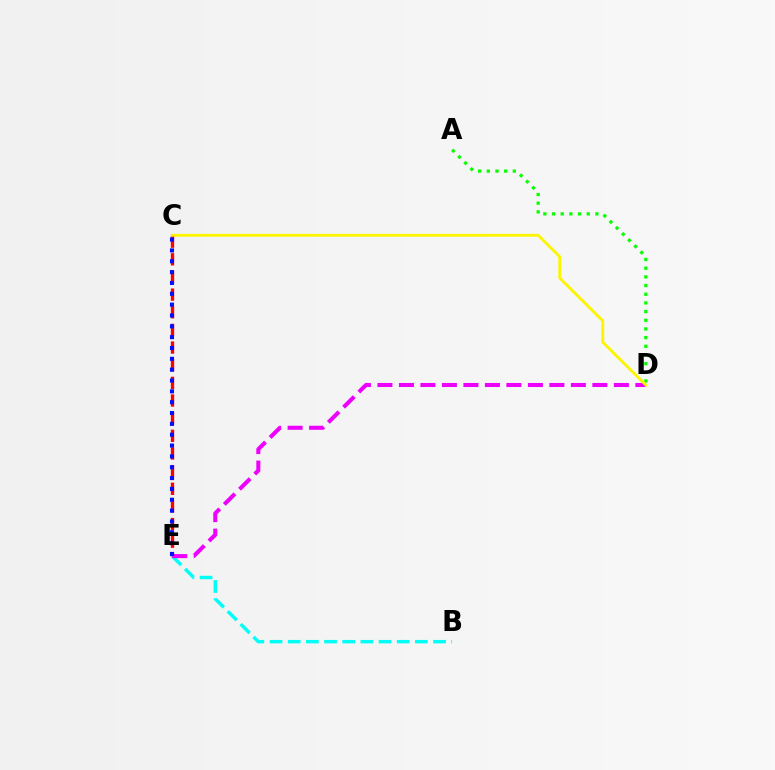{('C', 'E'): [{'color': '#ff0000', 'line_style': 'dashed', 'thickness': 2.4}, {'color': '#0010ff', 'line_style': 'dotted', 'thickness': 2.95}], ('B', 'E'): [{'color': '#00fff6', 'line_style': 'dashed', 'thickness': 2.47}], ('A', 'D'): [{'color': '#08ff00', 'line_style': 'dotted', 'thickness': 2.36}], ('D', 'E'): [{'color': '#ee00ff', 'line_style': 'dashed', 'thickness': 2.92}], ('C', 'D'): [{'color': '#fcf500', 'line_style': 'solid', 'thickness': 2.05}]}